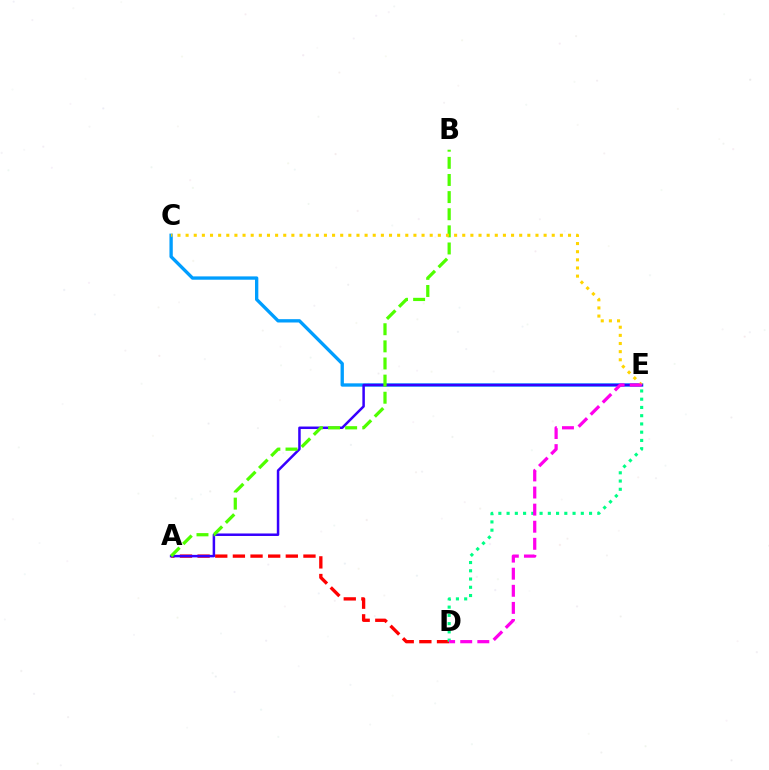{('A', 'D'): [{'color': '#ff0000', 'line_style': 'dashed', 'thickness': 2.4}], ('C', 'E'): [{'color': '#009eff', 'line_style': 'solid', 'thickness': 2.4}, {'color': '#ffd500', 'line_style': 'dotted', 'thickness': 2.21}], ('A', 'E'): [{'color': '#3700ff', 'line_style': 'solid', 'thickness': 1.8}], ('A', 'B'): [{'color': '#4fff00', 'line_style': 'dashed', 'thickness': 2.33}], ('D', 'E'): [{'color': '#00ff86', 'line_style': 'dotted', 'thickness': 2.24}, {'color': '#ff00ed', 'line_style': 'dashed', 'thickness': 2.32}]}